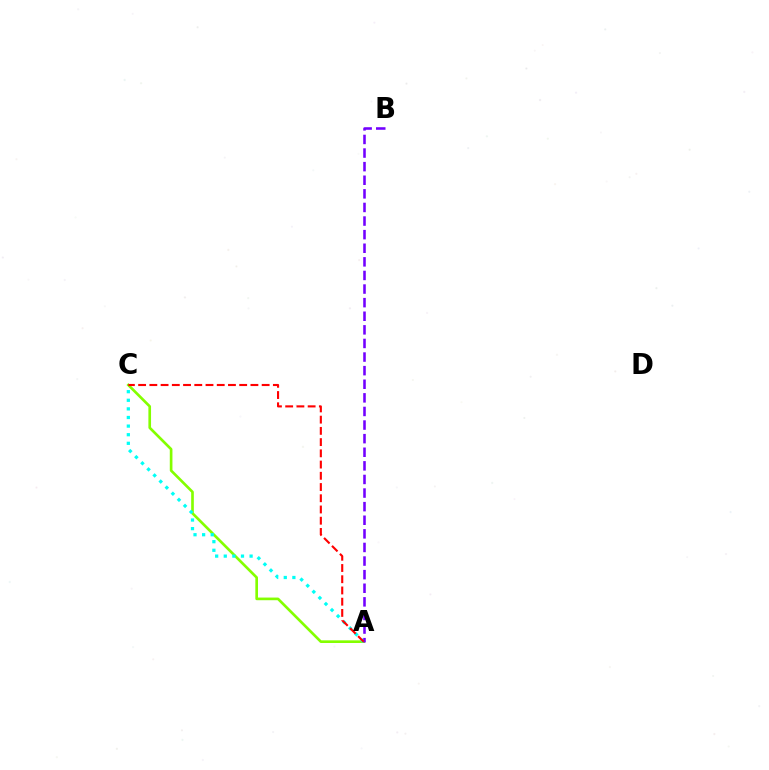{('A', 'C'): [{'color': '#84ff00', 'line_style': 'solid', 'thickness': 1.91}, {'color': '#00fff6', 'line_style': 'dotted', 'thickness': 2.34}, {'color': '#ff0000', 'line_style': 'dashed', 'thickness': 1.53}], ('A', 'B'): [{'color': '#7200ff', 'line_style': 'dashed', 'thickness': 1.85}]}